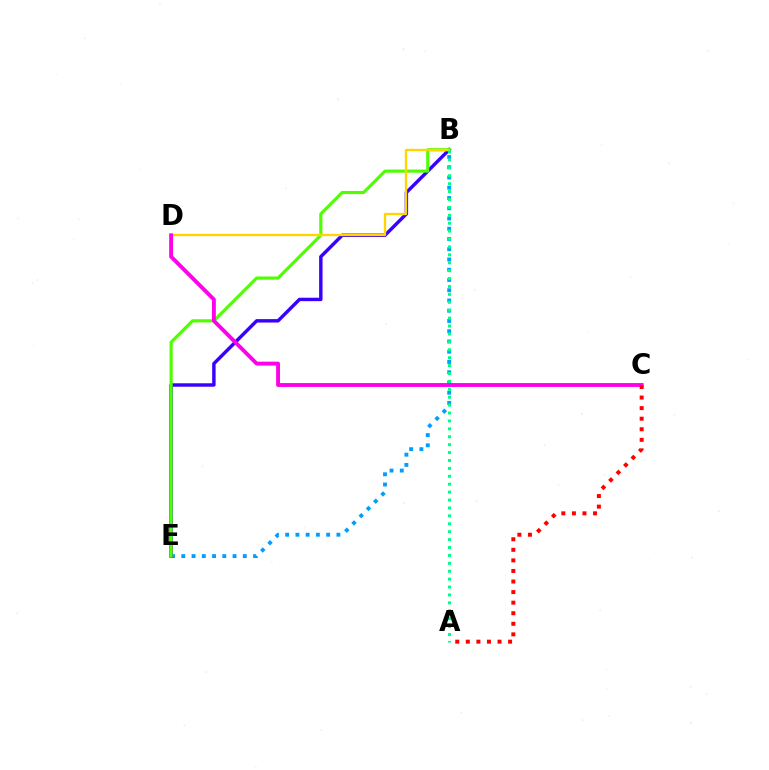{('B', 'E'): [{'color': '#009eff', 'line_style': 'dotted', 'thickness': 2.78}, {'color': '#3700ff', 'line_style': 'solid', 'thickness': 2.46}, {'color': '#4fff00', 'line_style': 'solid', 'thickness': 2.26}], ('B', 'D'): [{'color': '#ffd500', 'line_style': 'solid', 'thickness': 1.68}], ('A', 'B'): [{'color': '#00ff86', 'line_style': 'dotted', 'thickness': 2.15}], ('C', 'D'): [{'color': '#ff00ed', 'line_style': 'solid', 'thickness': 2.8}], ('A', 'C'): [{'color': '#ff0000', 'line_style': 'dotted', 'thickness': 2.87}]}